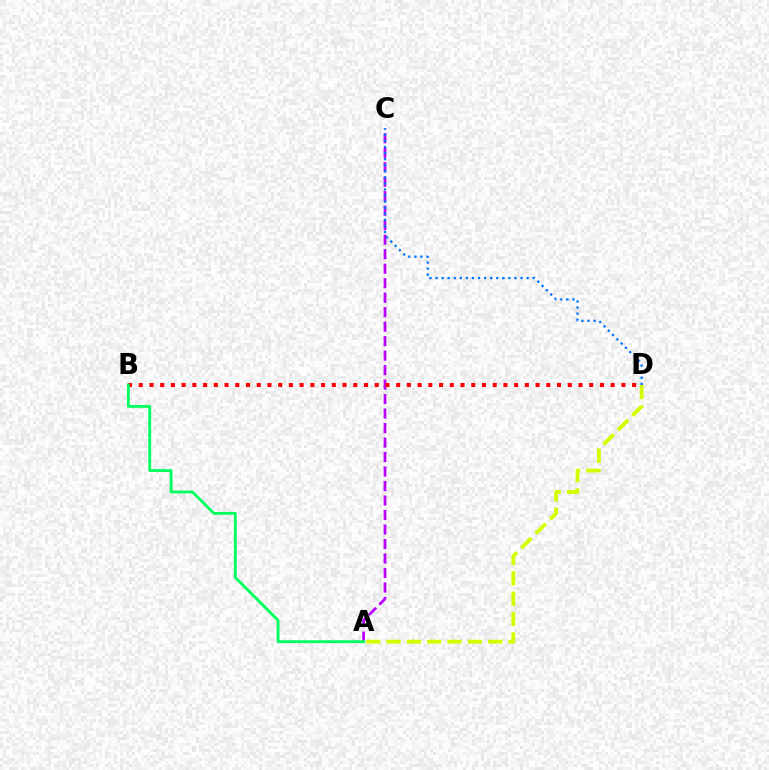{('A', 'C'): [{'color': '#b900ff', 'line_style': 'dashed', 'thickness': 1.97}], ('B', 'D'): [{'color': '#ff0000', 'line_style': 'dotted', 'thickness': 2.91}], ('A', 'B'): [{'color': '#00ff5c', 'line_style': 'solid', 'thickness': 2.03}], ('C', 'D'): [{'color': '#0074ff', 'line_style': 'dotted', 'thickness': 1.65}], ('A', 'D'): [{'color': '#d1ff00', 'line_style': 'dashed', 'thickness': 2.76}]}